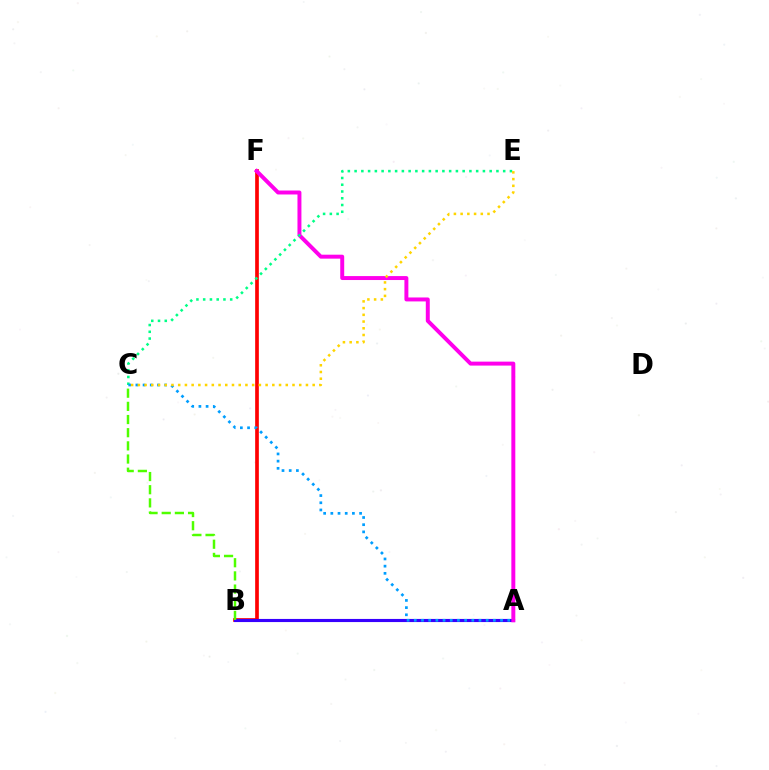{('B', 'F'): [{'color': '#ff0000', 'line_style': 'solid', 'thickness': 2.65}], ('A', 'B'): [{'color': '#3700ff', 'line_style': 'solid', 'thickness': 2.25}], ('A', 'F'): [{'color': '#ff00ed', 'line_style': 'solid', 'thickness': 2.85}], ('B', 'C'): [{'color': '#4fff00', 'line_style': 'dashed', 'thickness': 1.79}], ('C', 'E'): [{'color': '#00ff86', 'line_style': 'dotted', 'thickness': 1.83}, {'color': '#ffd500', 'line_style': 'dotted', 'thickness': 1.83}], ('A', 'C'): [{'color': '#009eff', 'line_style': 'dotted', 'thickness': 1.95}]}